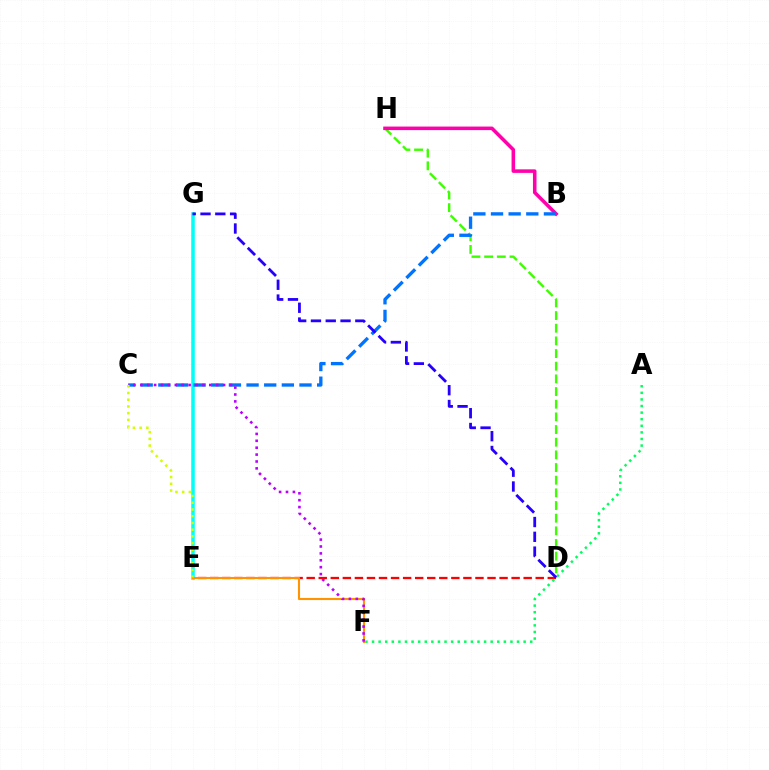{('D', 'H'): [{'color': '#3dff00', 'line_style': 'dashed', 'thickness': 1.72}], ('B', 'H'): [{'color': '#ff00ac', 'line_style': 'solid', 'thickness': 2.55}], ('D', 'E'): [{'color': '#ff0000', 'line_style': 'dashed', 'thickness': 1.64}], ('E', 'G'): [{'color': '#00fff6', 'line_style': 'solid', 'thickness': 2.53}], ('A', 'F'): [{'color': '#00ff5c', 'line_style': 'dotted', 'thickness': 1.79}], ('E', 'F'): [{'color': '#ff9400', 'line_style': 'solid', 'thickness': 1.52}], ('B', 'C'): [{'color': '#0074ff', 'line_style': 'dashed', 'thickness': 2.4}], ('C', 'F'): [{'color': '#b900ff', 'line_style': 'dotted', 'thickness': 1.87}], ('C', 'E'): [{'color': '#d1ff00', 'line_style': 'dotted', 'thickness': 1.83}], ('D', 'G'): [{'color': '#2500ff', 'line_style': 'dashed', 'thickness': 2.01}]}